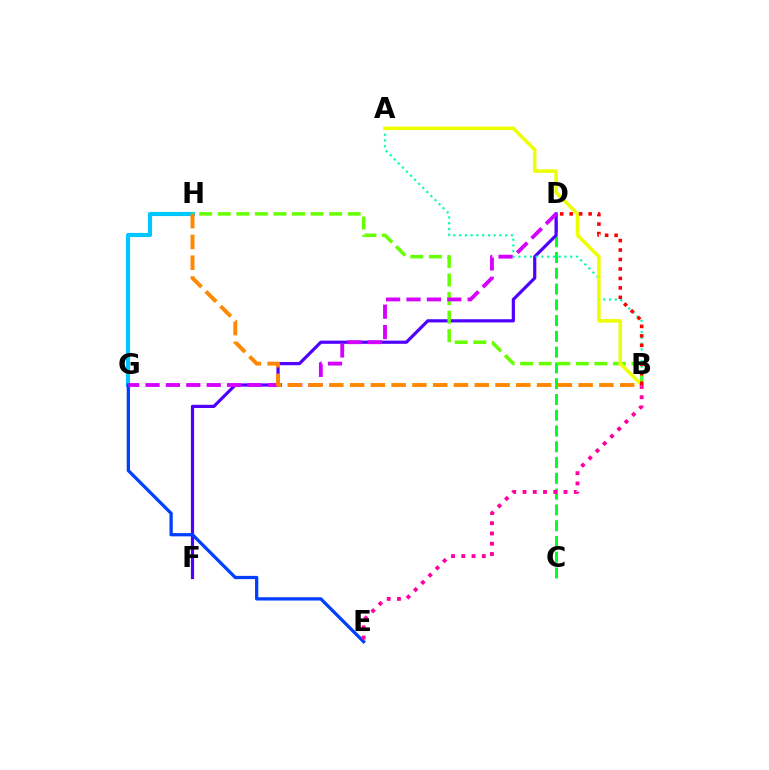{('G', 'H'): [{'color': '#00c7ff', 'line_style': 'solid', 'thickness': 2.97}], ('C', 'D'): [{'color': '#00ff27', 'line_style': 'dashed', 'thickness': 2.14}], ('D', 'F'): [{'color': '#4f00ff', 'line_style': 'solid', 'thickness': 2.3}], ('B', 'H'): [{'color': '#66ff00', 'line_style': 'dashed', 'thickness': 2.52}, {'color': '#ff8800', 'line_style': 'dashed', 'thickness': 2.82}], ('E', 'G'): [{'color': '#003fff', 'line_style': 'solid', 'thickness': 2.35}], ('A', 'B'): [{'color': '#00ffaf', 'line_style': 'dotted', 'thickness': 1.56}, {'color': '#eeff00', 'line_style': 'solid', 'thickness': 2.53}], ('D', 'G'): [{'color': '#d600ff', 'line_style': 'dashed', 'thickness': 2.77}], ('B', 'E'): [{'color': '#ff00a0', 'line_style': 'dotted', 'thickness': 2.79}], ('B', 'D'): [{'color': '#ff0000', 'line_style': 'dotted', 'thickness': 2.57}]}